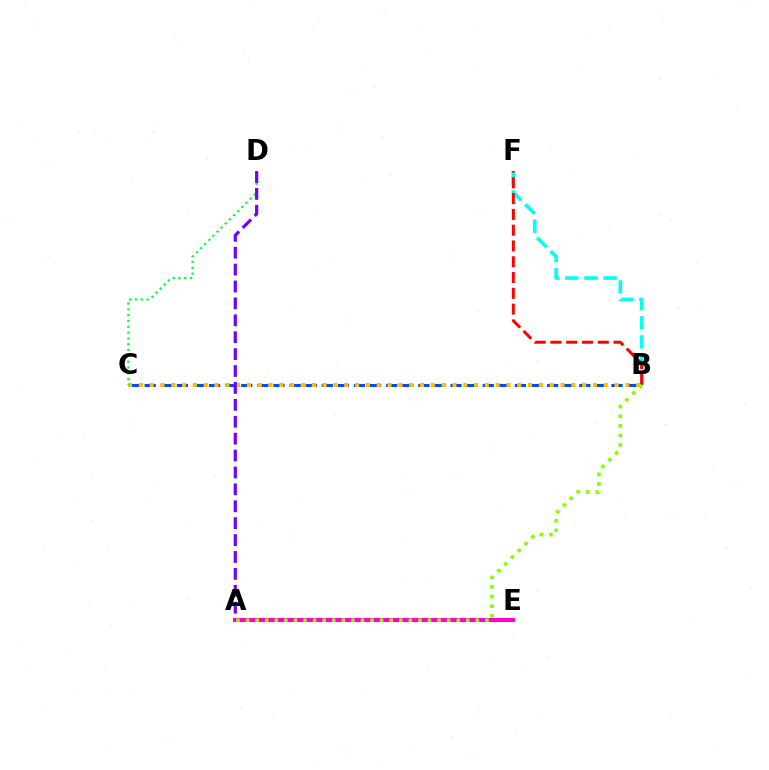{('B', 'C'): [{'color': '#004bff', 'line_style': 'dashed', 'thickness': 2.19}, {'color': '#ffbd00', 'line_style': 'dotted', 'thickness': 2.94}], ('B', 'F'): [{'color': '#00fff6', 'line_style': 'dashed', 'thickness': 2.6}, {'color': '#ff0000', 'line_style': 'dashed', 'thickness': 2.14}], ('C', 'D'): [{'color': '#00ff39', 'line_style': 'dotted', 'thickness': 1.58}], ('A', 'D'): [{'color': '#7200ff', 'line_style': 'dashed', 'thickness': 2.3}], ('A', 'E'): [{'color': '#ff00cf', 'line_style': 'solid', 'thickness': 2.97}], ('A', 'B'): [{'color': '#84ff00', 'line_style': 'dotted', 'thickness': 2.6}]}